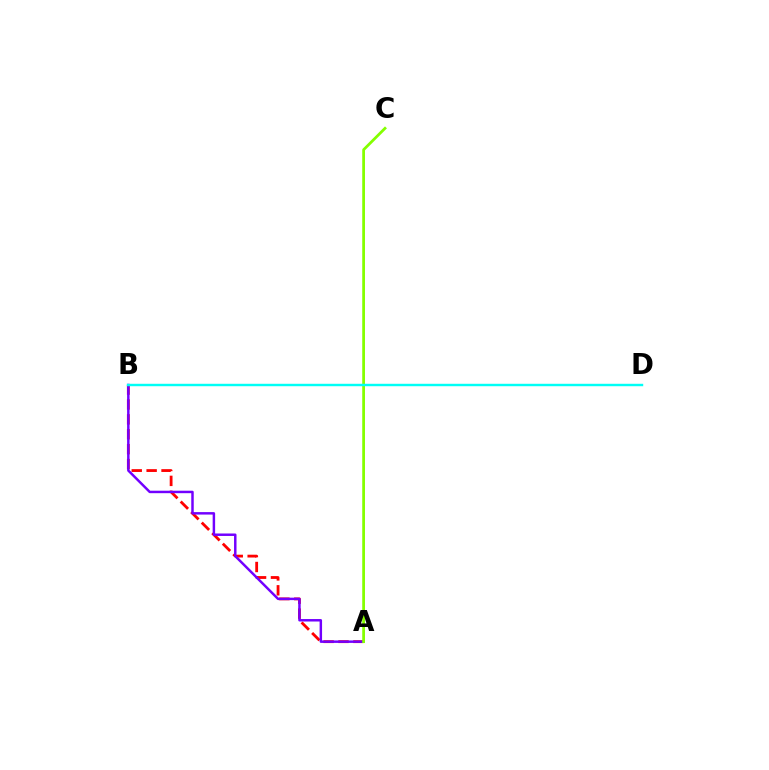{('A', 'B'): [{'color': '#ff0000', 'line_style': 'dashed', 'thickness': 2.02}, {'color': '#7200ff', 'line_style': 'solid', 'thickness': 1.78}], ('A', 'C'): [{'color': '#84ff00', 'line_style': 'solid', 'thickness': 1.98}], ('B', 'D'): [{'color': '#00fff6', 'line_style': 'solid', 'thickness': 1.75}]}